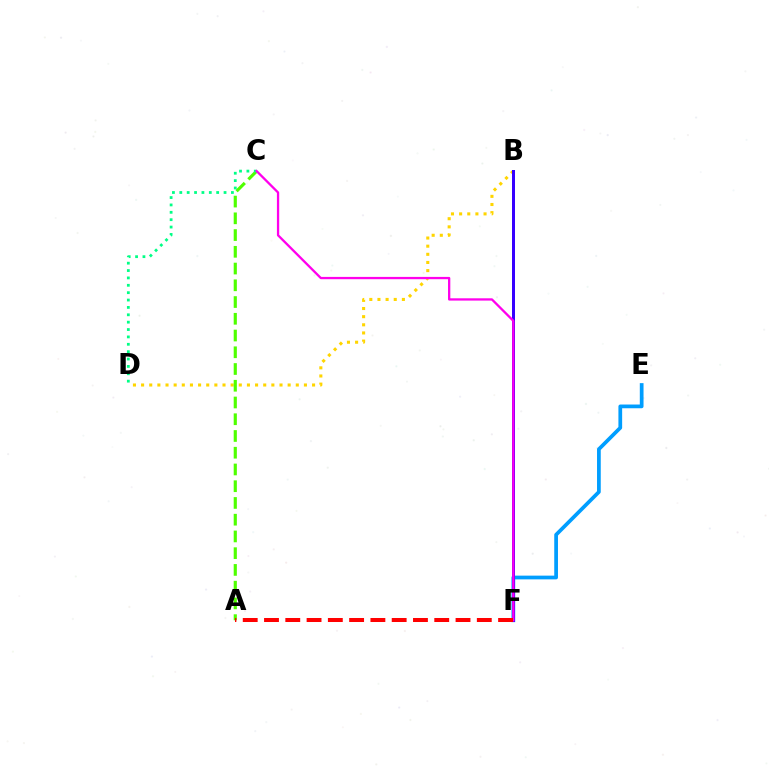{('B', 'D'): [{'color': '#ffd500', 'line_style': 'dotted', 'thickness': 2.21}], ('A', 'C'): [{'color': '#4fff00', 'line_style': 'dashed', 'thickness': 2.27}], ('E', 'F'): [{'color': '#009eff', 'line_style': 'solid', 'thickness': 2.69}], ('C', 'D'): [{'color': '#00ff86', 'line_style': 'dotted', 'thickness': 2.0}], ('B', 'F'): [{'color': '#3700ff', 'line_style': 'solid', 'thickness': 2.16}], ('C', 'F'): [{'color': '#ff00ed', 'line_style': 'solid', 'thickness': 1.65}], ('A', 'F'): [{'color': '#ff0000', 'line_style': 'dashed', 'thickness': 2.89}]}